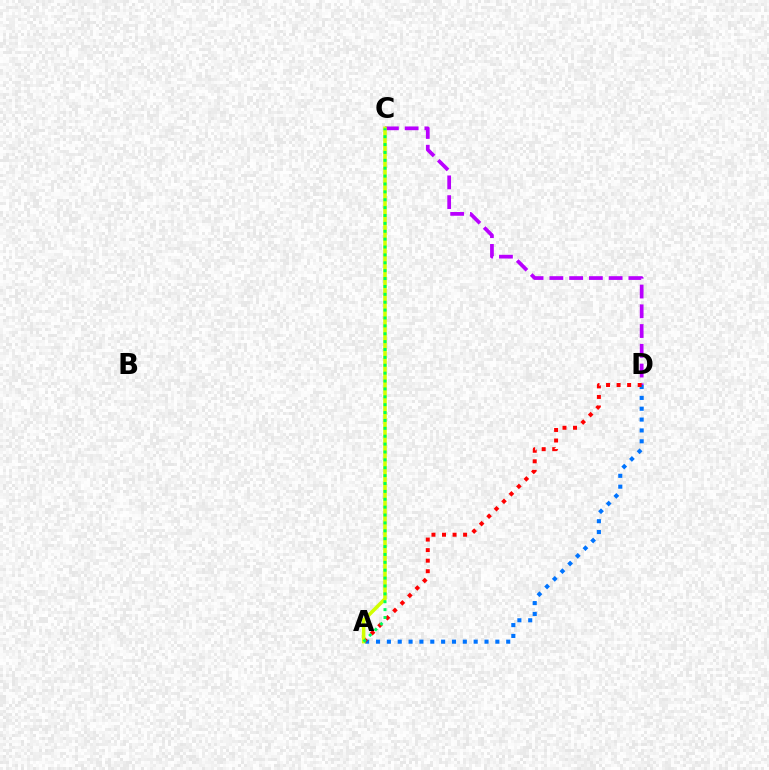{('A', 'D'): [{'color': '#0074ff', 'line_style': 'dotted', 'thickness': 2.95}, {'color': '#ff0000', 'line_style': 'dotted', 'thickness': 2.87}], ('C', 'D'): [{'color': '#b900ff', 'line_style': 'dashed', 'thickness': 2.68}], ('A', 'C'): [{'color': '#d1ff00', 'line_style': 'solid', 'thickness': 2.55}, {'color': '#00ff5c', 'line_style': 'dotted', 'thickness': 2.14}]}